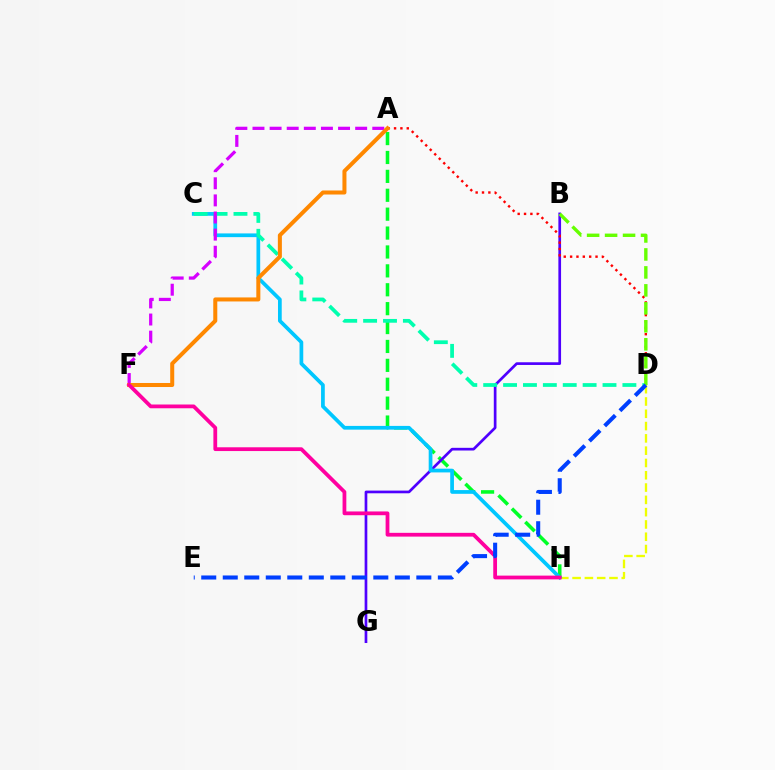{('A', 'H'): [{'color': '#00ff27', 'line_style': 'dashed', 'thickness': 2.57}], ('B', 'G'): [{'color': '#4f00ff', 'line_style': 'solid', 'thickness': 1.94}], ('D', 'H'): [{'color': '#eeff00', 'line_style': 'dashed', 'thickness': 1.67}], ('C', 'H'): [{'color': '#00c7ff', 'line_style': 'solid', 'thickness': 2.68}], ('C', 'D'): [{'color': '#00ffaf', 'line_style': 'dashed', 'thickness': 2.7}], ('A', 'D'): [{'color': '#ff0000', 'line_style': 'dotted', 'thickness': 1.73}], ('B', 'D'): [{'color': '#66ff00', 'line_style': 'dashed', 'thickness': 2.44}], ('A', 'F'): [{'color': '#d600ff', 'line_style': 'dashed', 'thickness': 2.32}, {'color': '#ff8800', 'line_style': 'solid', 'thickness': 2.9}], ('F', 'H'): [{'color': '#ff00a0', 'line_style': 'solid', 'thickness': 2.72}], ('D', 'E'): [{'color': '#003fff', 'line_style': 'dashed', 'thickness': 2.92}]}